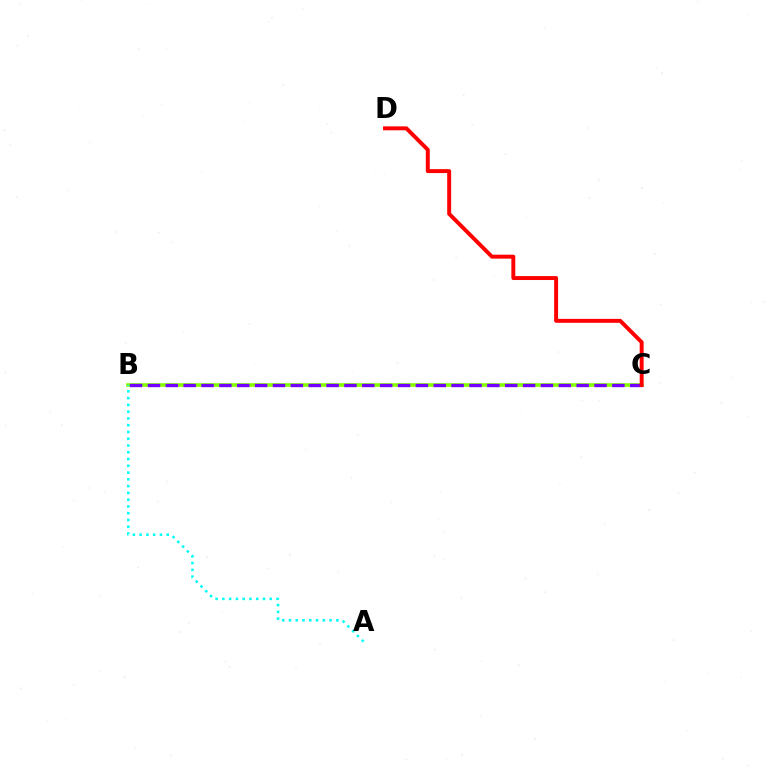{('B', 'C'): [{'color': '#84ff00', 'line_style': 'solid', 'thickness': 2.62}, {'color': '#7200ff', 'line_style': 'dashed', 'thickness': 2.43}], ('A', 'B'): [{'color': '#00fff6', 'line_style': 'dotted', 'thickness': 1.84}], ('C', 'D'): [{'color': '#ff0000', 'line_style': 'solid', 'thickness': 2.84}]}